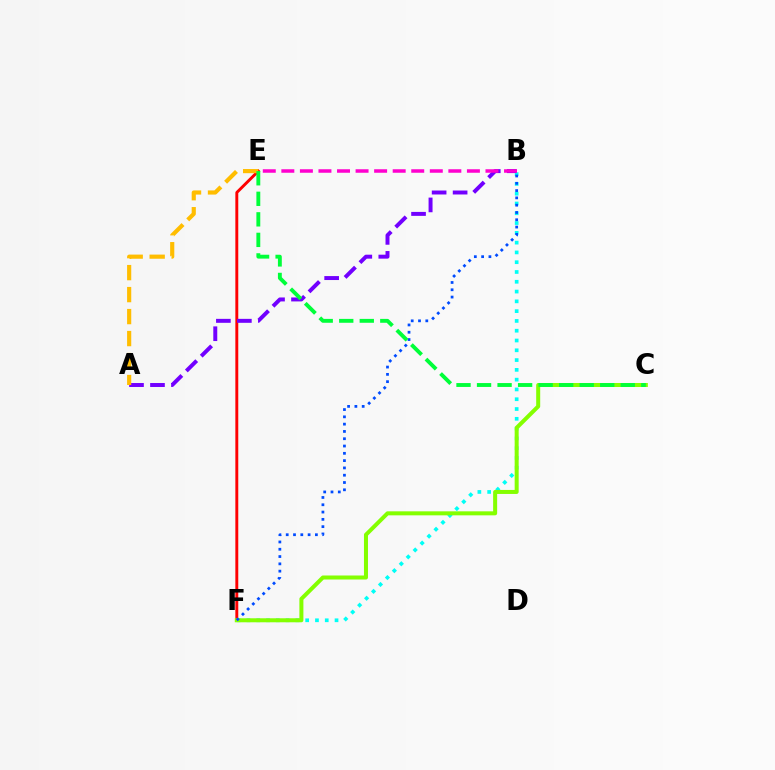{('B', 'F'): [{'color': '#00fff6', 'line_style': 'dotted', 'thickness': 2.66}, {'color': '#004bff', 'line_style': 'dotted', 'thickness': 1.98}], ('E', 'F'): [{'color': '#ff0000', 'line_style': 'solid', 'thickness': 2.1}], ('A', 'B'): [{'color': '#7200ff', 'line_style': 'dashed', 'thickness': 2.85}], ('C', 'F'): [{'color': '#84ff00', 'line_style': 'solid', 'thickness': 2.89}], ('B', 'E'): [{'color': '#ff00cf', 'line_style': 'dashed', 'thickness': 2.52}], ('A', 'E'): [{'color': '#ffbd00', 'line_style': 'dashed', 'thickness': 2.99}], ('C', 'E'): [{'color': '#00ff39', 'line_style': 'dashed', 'thickness': 2.79}]}